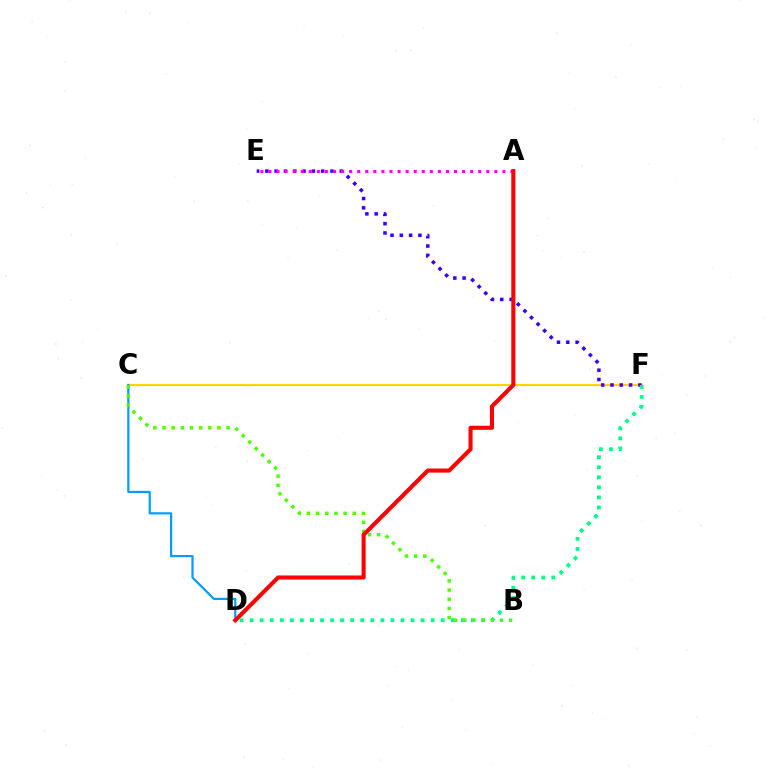{('C', 'F'): [{'color': '#ffd500', 'line_style': 'solid', 'thickness': 1.55}], ('E', 'F'): [{'color': '#3700ff', 'line_style': 'dotted', 'thickness': 2.53}], ('D', 'F'): [{'color': '#00ff86', 'line_style': 'dotted', 'thickness': 2.73}], ('C', 'D'): [{'color': '#009eff', 'line_style': 'solid', 'thickness': 1.59}], ('B', 'C'): [{'color': '#4fff00', 'line_style': 'dotted', 'thickness': 2.49}], ('A', 'E'): [{'color': '#ff00ed', 'line_style': 'dotted', 'thickness': 2.19}], ('A', 'D'): [{'color': '#ff0000', 'line_style': 'solid', 'thickness': 2.93}]}